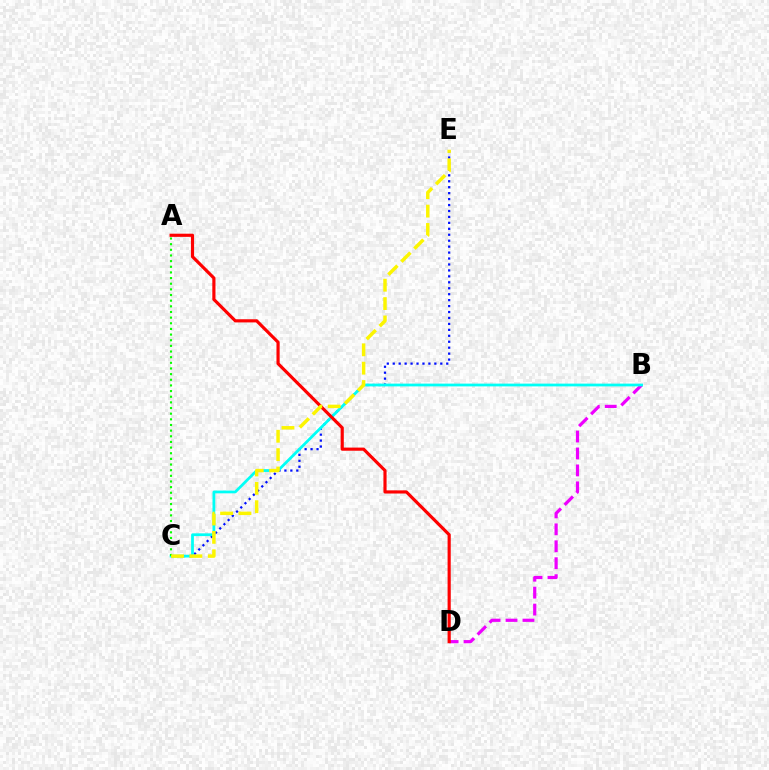{('C', 'E'): [{'color': '#0010ff', 'line_style': 'dotted', 'thickness': 1.62}, {'color': '#fcf500', 'line_style': 'dashed', 'thickness': 2.5}], ('B', 'D'): [{'color': '#ee00ff', 'line_style': 'dashed', 'thickness': 2.3}], ('B', 'C'): [{'color': '#00fff6', 'line_style': 'solid', 'thickness': 1.99}], ('A', 'C'): [{'color': '#08ff00', 'line_style': 'dotted', 'thickness': 1.54}], ('A', 'D'): [{'color': '#ff0000', 'line_style': 'solid', 'thickness': 2.27}]}